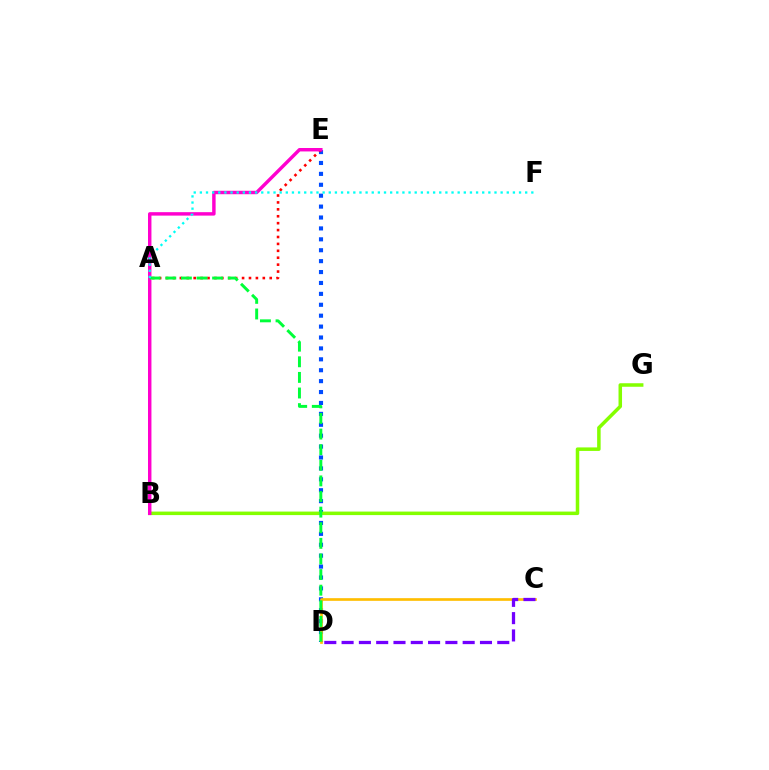{('D', 'E'): [{'color': '#004bff', 'line_style': 'dotted', 'thickness': 2.96}], ('B', 'G'): [{'color': '#84ff00', 'line_style': 'solid', 'thickness': 2.53}], ('C', 'D'): [{'color': '#ffbd00', 'line_style': 'solid', 'thickness': 1.92}, {'color': '#7200ff', 'line_style': 'dashed', 'thickness': 2.35}], ('A', 'E'): [{'color': '#ff0000', 'line_style': 'dotted', 'thickness': 1.88}], ('B', 'E'): [{'color': '#ff00cf', 'line_style': 'solid', 'thickness': 2.48}], ('A', 'D'): [{'color': '#00ff39', 'line_style': 'dashed', 'thickness': 2.12}], ('A', 'F'): [{'color': '#00fff6', 'line_style': 'dotted', 'thickness': 1.67}]}